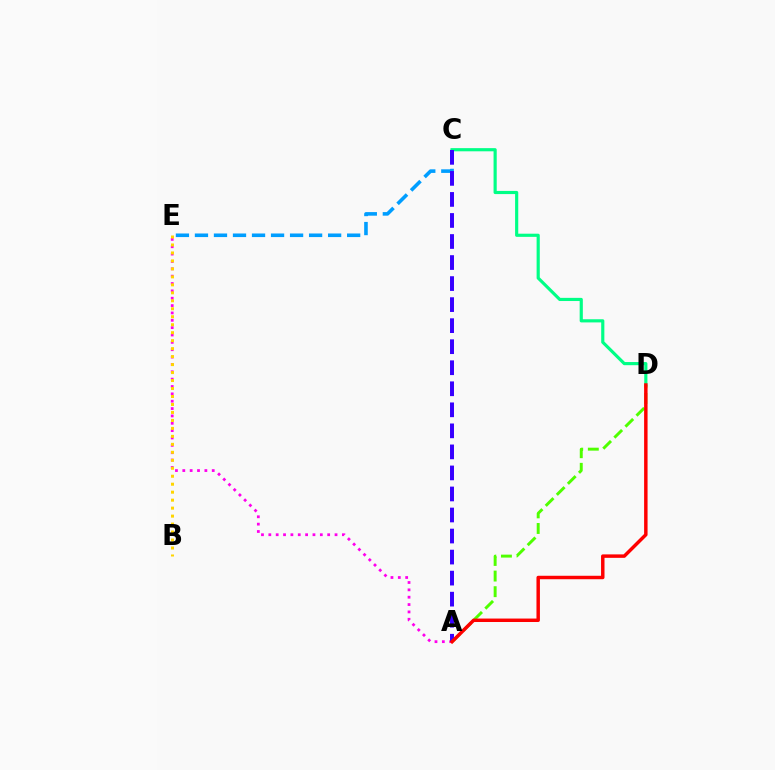{('C', 'E'): [{'color': '#009eff', 'line_style': 'dashed', 'thickness': 2.58}], ('A', 'E'): [{'color': '#ff00ed', 'line_style': 'dotted', 'thickness': 2.0}], ('C', 'D'): [{'color': '#00ff86', 'line_style': 'solid', 'thickness': 2.28}], ('B', 'E'): [{'color': '#ffd500', 'line_style': 'dotted', 'thickness': 2.17}], ('A', 'D'): [{'color': '#4fff00', 'line_style': 'dashed', 'thickness': 2.12}, {'color': '#ff0000', 'line_style': 'solid', 'thickness': 2.49}], ('A', 'C'): [{'color': '#3700ff', 'line_style': 'dashed', 'thickness': 2.86}]}